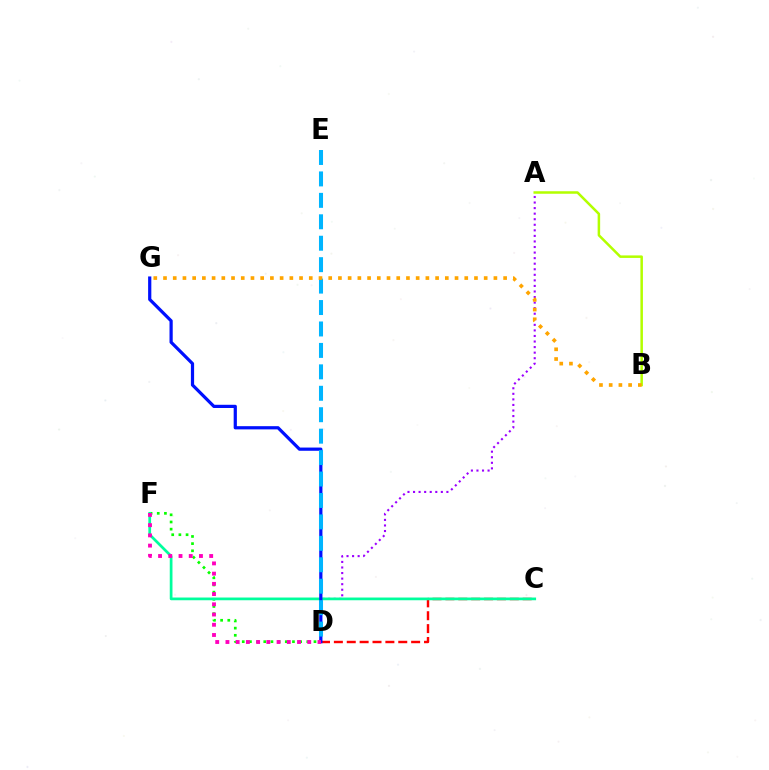{('A', 'B'): [{'color': '#b3ff00', 'line_style': 'solid', 'thickness': 1.81}], ('D', 'F'): [{'color': '#08ff00', 'line_style': 'dotted', 'thickness': 1.95}, {'color': '#ff00bd', 'line_style': 'dotted', 'thickness': 2.78}], ('A', 'D'): [{'color': '#9b00ff', 'line_style': 'dotted', 'thickness': 1.51}], ('C', 'D'): [{'color': '#ff0000', 'line_style': 'dashed', 'thickness': 1.75}], ('C', 'F'): [{'color': '#00ff9d', 'line_style': 'solid', 'thickness': 1.96}], ('D', 'G'): [{'color': '#0010ff', 'line_style': 'solid', 'thickness': 2.31}], ('D', 'E'): [{'color': '#00b5ff', 'line_style': 'dashed', 'thickness': 2.91}], ('B', 'G'): [{'color': '#ffa500', 'line_style': 'dotted', 'thickness': 2.64}]}